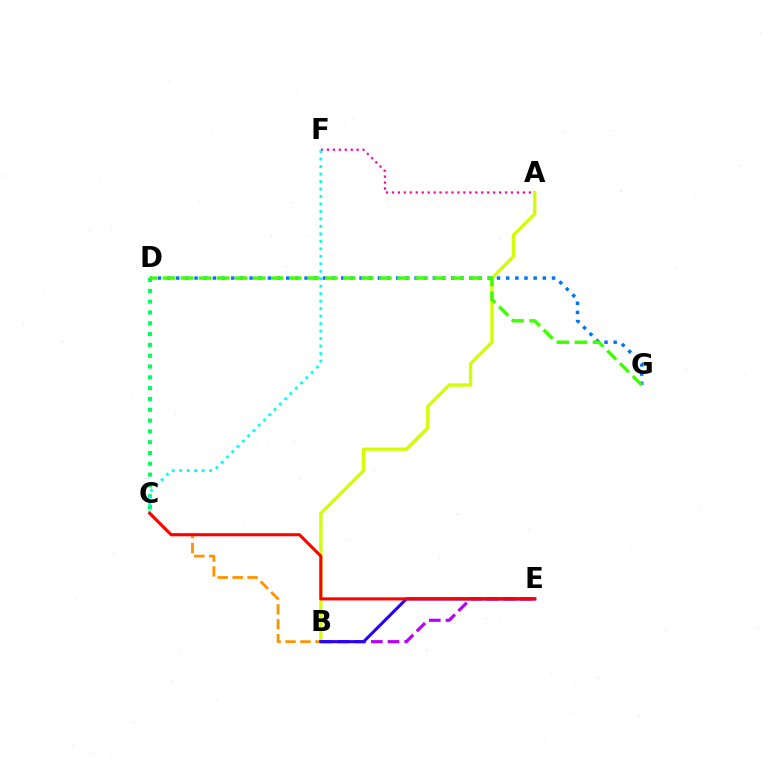{('C', 'D'): [{'color': '#00ff5c', 'line_style': 'dotted', 'thickness': 2.94}], ('A', 'B'): [{'color': '#d1ff00', 'line_style': 'solid', 'thickness': 2.37}], ('A', 'F'): [{'color': '#ff00ac', 'line_style': 'dotted', 'thickness': 1.62}], ('B', 'E'): [{'color': '#b900ff', 'line_style': 'dashed', 'thickness': 2.27}, {'color': '#2500ff', 'line_style': 'solid', 'thickness': 2.19}], ('D', 'G'): [{'color': '#0074ff', 'line_style': 'dotted', 'thickness': 2.49}, {'color': '#3dff00', 'line_style': 'dashed', 'thickness': 2.45}], ('C', 'F'): [{'color': '#00fff6', 'line_style': 'dotted', 'thickness': 2.03}], ('B', 'C'): [{'color': '#ff9400', 'line_style': 'dashed', 'thickness': 2.03}], ('C', 'E'): [{'color': '#ff0000', 'line_style': 'solid', 'thickness': 2.2}]}